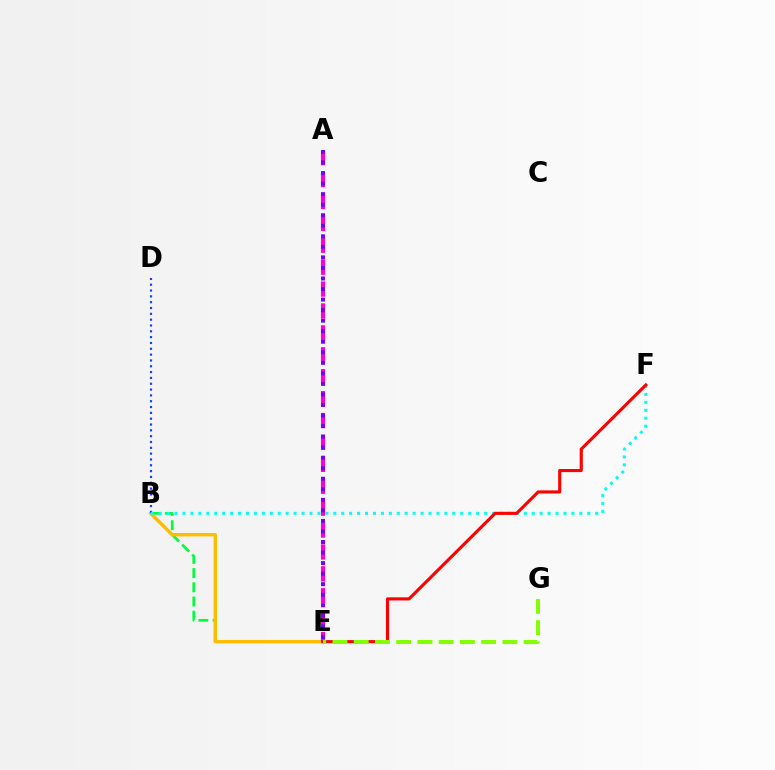{('B', 'E'): [{'color': '#00ff39', 'line_style': 'dashed', 'thickness': 1.93}, {'color': '#ffbd00', 'line_style': 'solid', 'thickness': 2.47}], ('A', 'E'): [{'color': '#ff00cf', 'line_style': 'dashed', 'thickness': 2.98}, {'color': '#7200ff', 'line_style': 'dotted', 'thickness': 2.86}], ('B', 'D'): [{'color': '#004bff', 'line_style': 'dotted', 'thickness': 1.58}], ('B', 'F'): [{'color': '#00fff6', 'line_style': 'dotted', 'thickness': 2.16}], ('E', 'F'): [{'color': '#ff0000', 'line_style': 'solid', 'thickness': 2.25}], ('E', 'G'): [{'color': '#84ff00', 'line_style': 'dashed', 'thickness': 2.89}]}